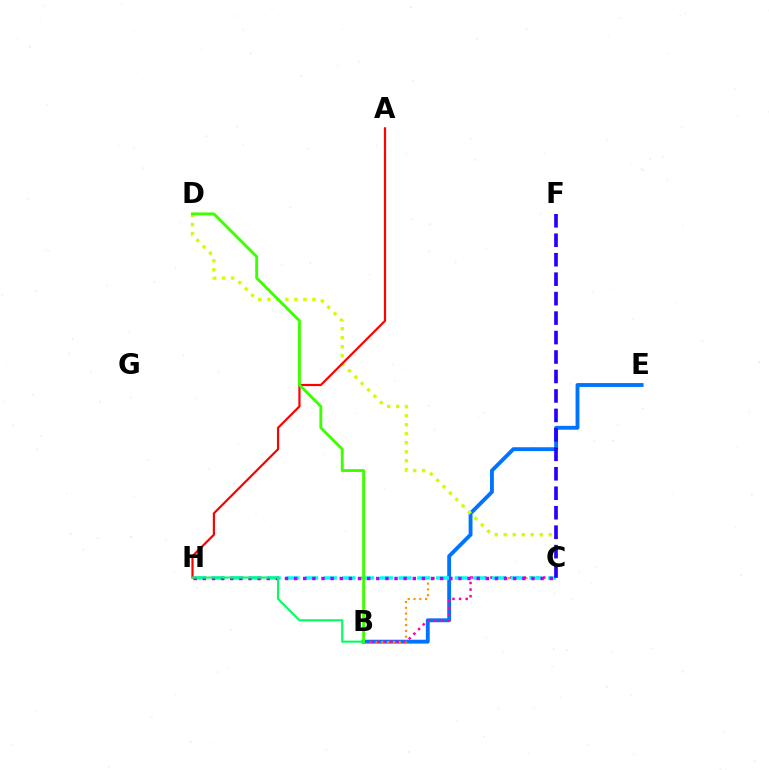{('B', 'E'): [{'color': '#0074ff', 'line_style': 'solid', 'thickness': 2.78}], ('B', 'C'): [{'color': '#ff9400', 'line_style': 'dotted', 'thickness': 1.57}, {'color': '#ff00ac', 'line_style': 'dotted', 'thickness': 1.79}], ('C', 'D'): [{'color': '#d1ff00', 'line_style': 'dotted', 'thickness': 2.45}], ('C', 'H'): [{'color': '#00fff6', 'line_style': 'dashed', 'thickness': 2.54}, {'color': '#b900ff', 'line_style': 'dotted', 'thickness': 2.48}], ('C', 'F'): [{'color': '#2500ff', 'line_style': 'dashed', 'thickness': 2.64}], ('A', 'H'): [{'color': '#ff0000', 'line_style': 'solid', 'thickness': 1.58}], ('B', 'D'): [{'color': '#3dff00', 'line_style': 'solid', 'thickness': 2.06}], ('B', 'H'): [{'color': '#00ff5c', 'line_style': 'solid', 'thickness': 1.51}]}